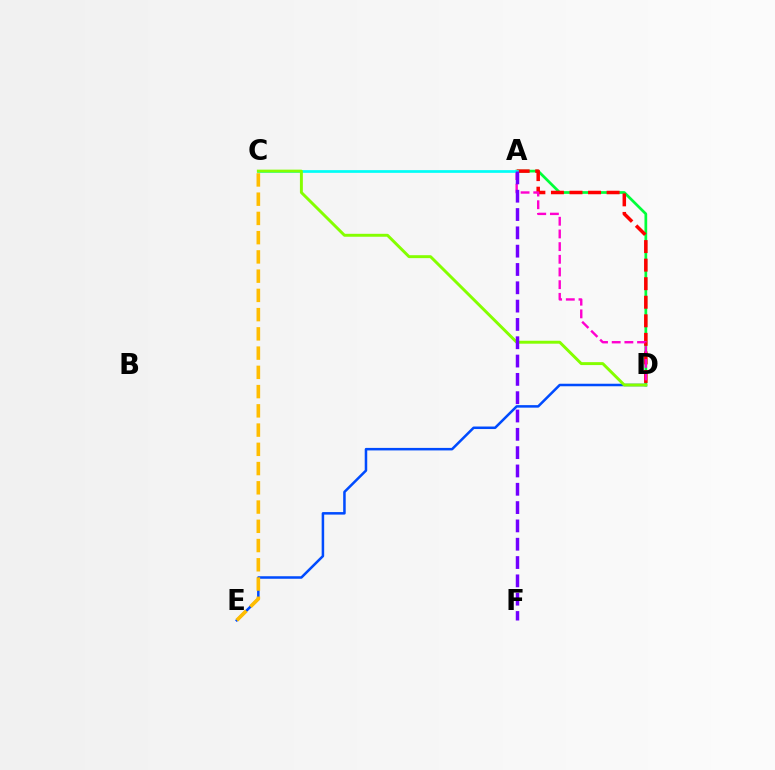{('A', 'D'): [{'color': '#00ff39', 'line_style': 'solid', 'thickness': 1.96}, {'color': '#ff0000', 'line_style': 'dashed', 'thickness': 2.52}, {'color': '#ff00cf', 'line_style': 'dashed', 'thickness': 1.72}], ('D', 'E'): [{'color': '#004bff', 'line_style': 'solid', 'thickness': 1.82}], ('C', 'E'): [{'color': '#ffbd00', 'line_style': 'dashed', 'thickness': 2.61}], ('A', 'C'): [{'color': '#00fff6', 'line_style': 'solid', 'thickness': 1.95}], ('C', 'D'): [{'color': '#84ff00', 'line_style': 'solid', 'thickness': 2.11}], ('A', 'F'): [{'color': '#7200ff', 'line_style': 'dashed', 'thickness': 2.49}]}